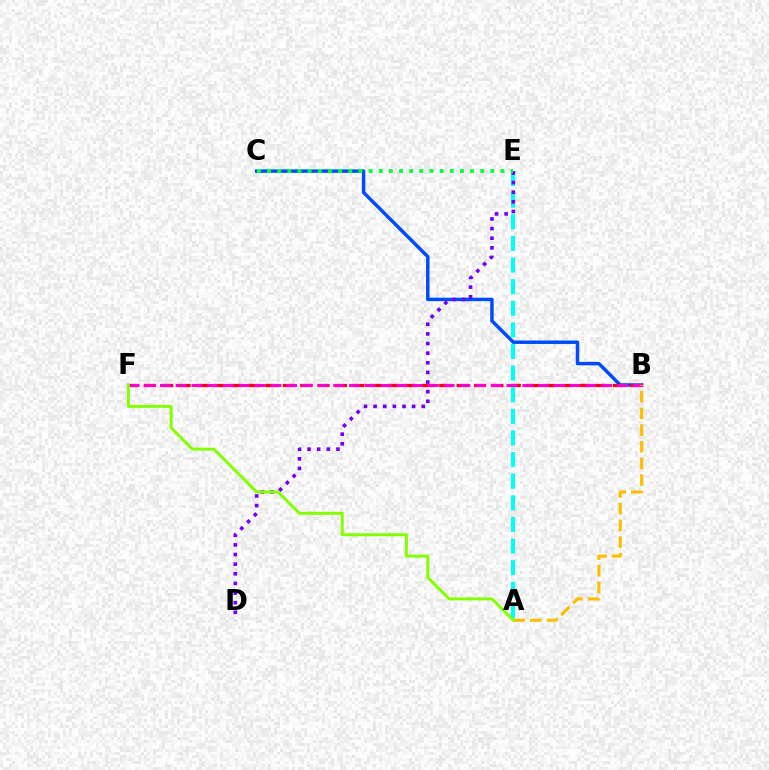{('B', 'C'): [{'color': '#004bff', 'line_style': 'solid', 'thickness': 2.49}], ('B', 'F'): [{'color': '#ff0000', 'line_style': 'dashed', 'thickness': 2.36}, {'color': '#ff00cf', 'line_style': 'dashed', 'thickness': 2.14}], ('A', 'E'): [{'color': '#00fff6', 'line_style': 'dashed', 'thickness': 2.94}], ('A', 'B'): [{'color': '#ffbd00', 'line_style': 'dashed', 'thickness': 2.27}], ('D', 'E'): [{'color': '#7200ff', 'line_style': 'dotted', 'thickness': 2.62}], ('C', 'E'): [{'color': '#00ff39', 'line_style': 'dotted', 'thickness': 2.76}], ('A', 'F'): [{'color': '#84ff00', 'line_style': 'solid', 'thickness': 2.15}]}